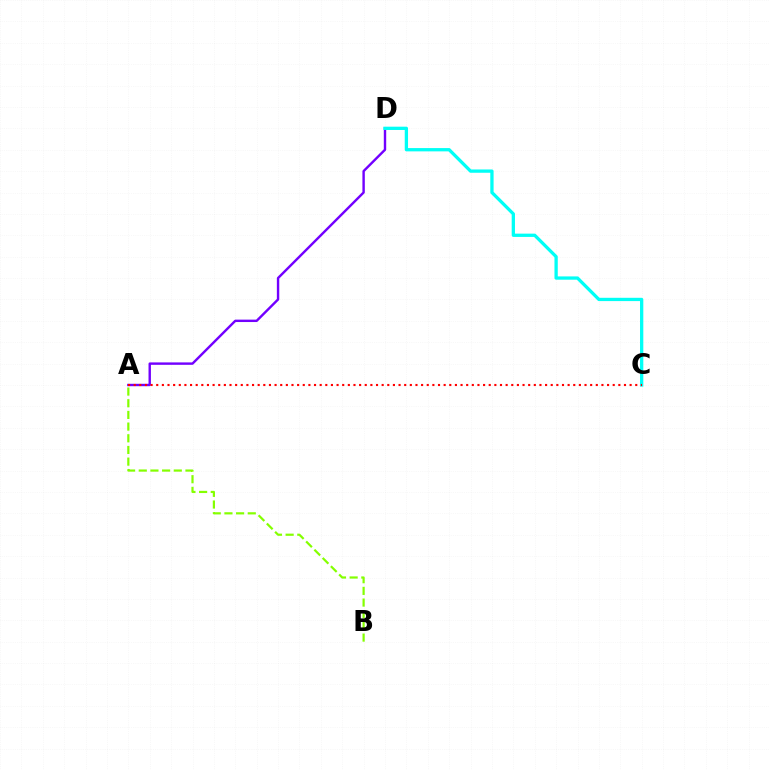{('A', 'D'): [{'color': '#7200ff', 'line_style': 'solid', 'thickness': 1.74}], ('C', 'D'): [{'color': '#00fff6', 'line_style': 'solid', 'thickness': 2.37}], ('A', 'C'): [{'color': '#ff0000', 'line_style': 'dotted', 'thickness': 1.53}], ('A', 'B'): [{'color': '#84ff00', 'line_style': 'dashed', 'thickness': 1.59}]}